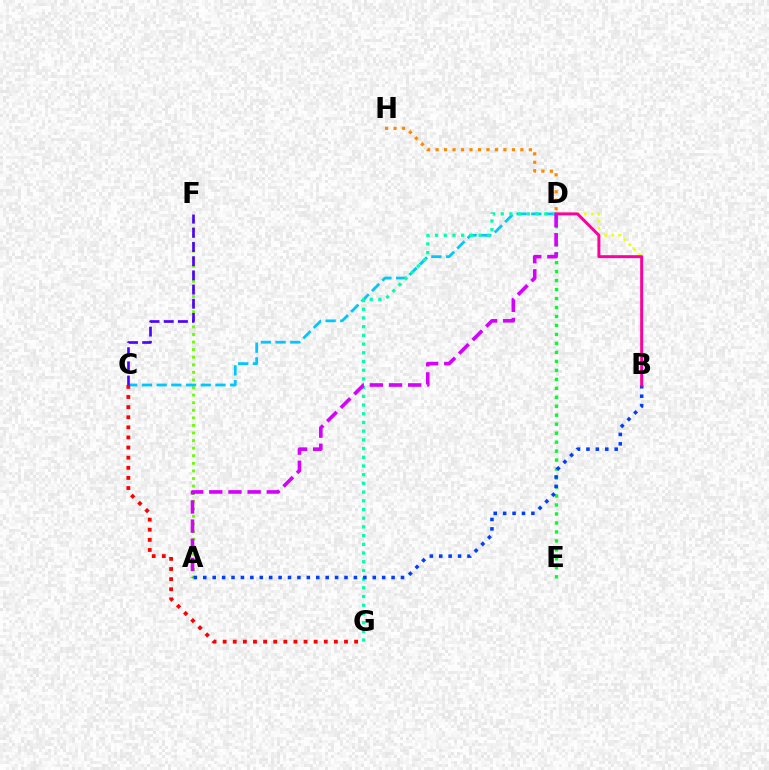{('A', 'F'): [{'color': '#66ff00', 'line_style': 'dotted', 'thickness': 2.06}], ('C', 'D'): [{'color': '#00c7ff', 'line_style': 'dashed', 'thickness': 2.0}], ('D', 'G'): [{'color': '#00ffaf', 'line_style': 'dotted', 'thickness': 2.37}], ('B', 'D'): [{'color': '#eeff00', 'line_style': 'dotted', 'thickness': 1.89}, {'color': '#ff00a0', 'line_style': 'solid', 'thickness': 2.15}], ('D', 'E'): [{'color': '#00ff27', 'line_style': 'dotted', 'thickness': 2.44}], ('C', 'F'): [{'color': '#4f00ff', 'line_style': 'dashed', 'thickness': 1.93}], ('D', 'H'): [{'color': '#ff8800', 'line_style': 'dotted', 'thickness': 2.3}], ('A', 'B'): [{'color': '#003fff', 'line_style': 'dotted', 'thickness': 2.56}], ('A', 'D'): [{'color': '#d600ff', 'line_style': 'dashed', 'thickness': 2.6}], ('C', 'G'): [{'color': '#ff0000', 'line_style': 'dotted', 'thickness': 2.75}]}